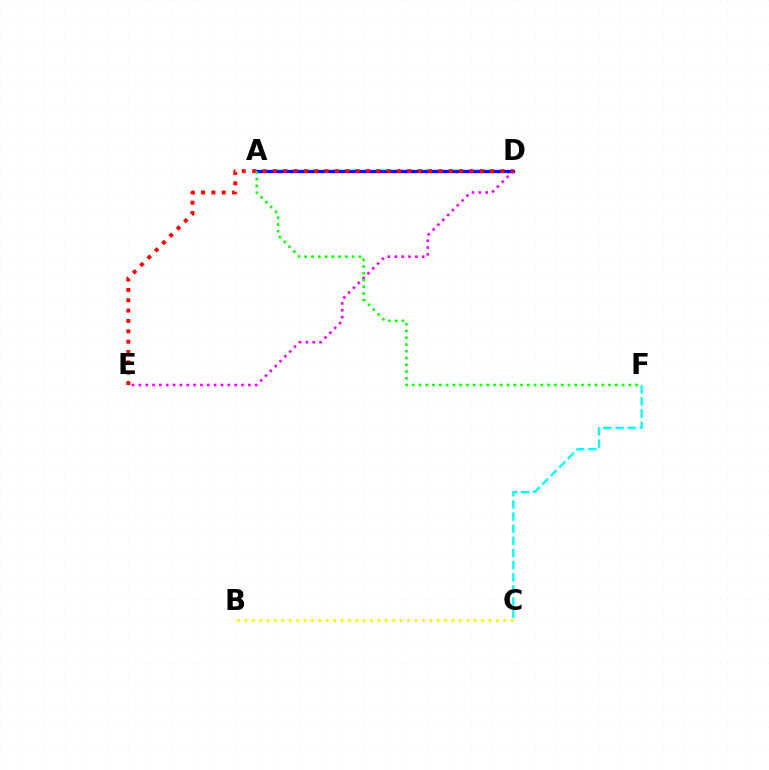{('A', 'D'): [{'color': '#0010ff', 'line_style': 'solid', 'thickness': 2.4}], ('C', 'F'): [{'color': '#00fff6', 'line_style': 'dashed', 'thickness': 1.65}], ('D', 'E'): [{'color': '#ee00ff', 'line_style': 'dotted', 'thickness': 1.86}, {'color': '#ff0000', 'line_style': 'dotted', 'thickness': 2.81}], ('B', 'C'): [{'color': '#fcf500', 'line_style': 'dotted', 'thickness': 2.01}], ('A', 'F'): [{'color': '#08ff00', 'line_style': 'dotted', 'thickness': 1.84}]}